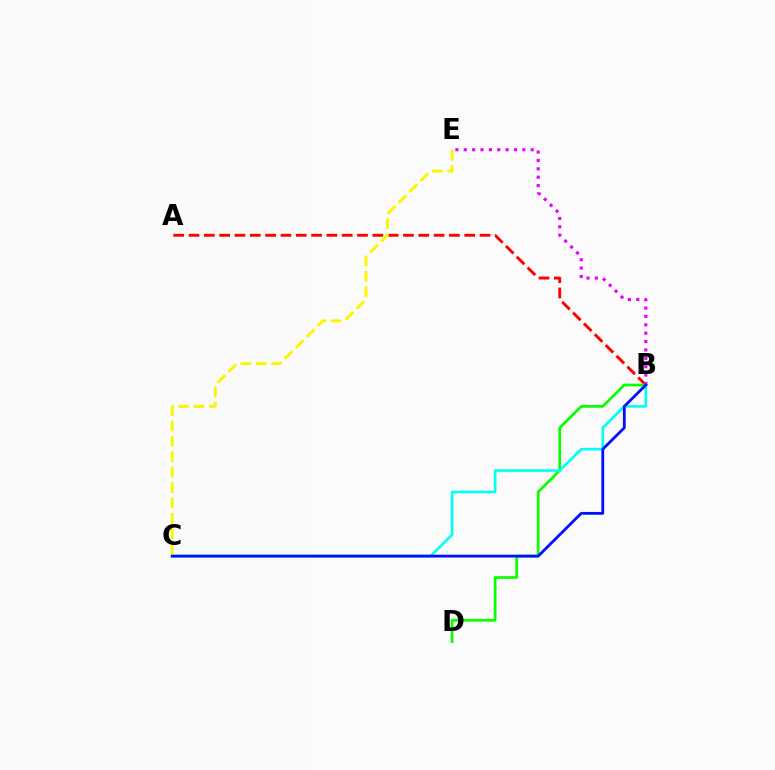{('A', 'B'): [{'color': '#ff0000', 'line_style': 'dashed', 'thickness': 2.08}], ('B', 'D'): [{'color': '#08ff00', 'line_style': 'solid', 'thickness': 1.95}], ('B', 'E'): [{'color': '#ee00ff', 'line_style': 'dotted', 'thickness': 2.27}], ('B', 'C'): [{'color': '#00fff6', 'line_style': 'solid', 'thickness': 1.89}, {'color': '#0010ff', 'line_style': 'solid', 'thickness': 2.02}], ('C', 'E'): [{'color': '#fcf500', 'line_style': 'dashed', 'thickness': 2.1}]}